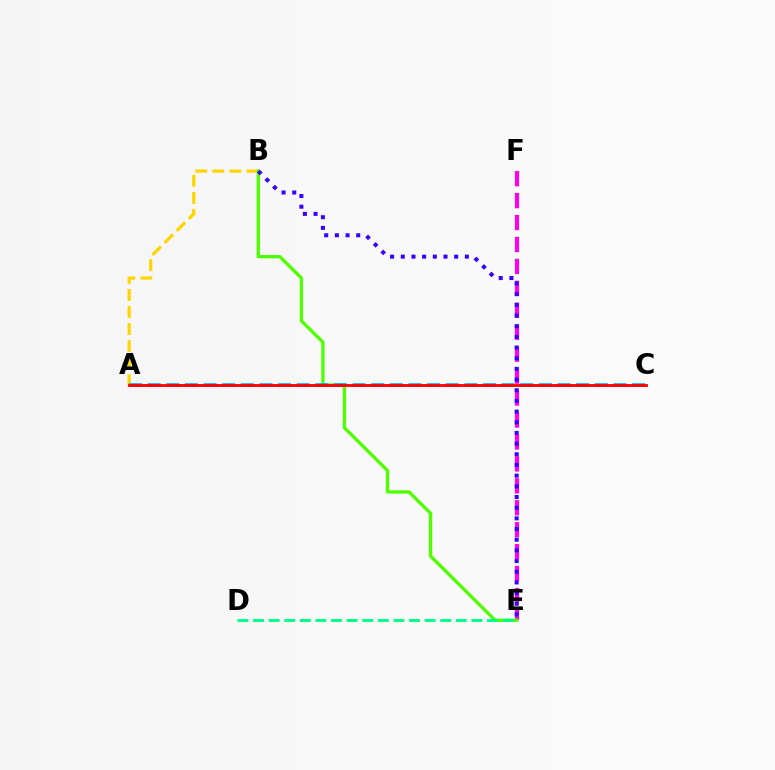{('E', 'F'): [{'color': '#ff00ed', 'line_style': 'dashed', 'thickness': 2.98}], ('A', 'B'): [{'color': '#ffd500', 'line_style': 'dashed', 'thickness': 2.32}], ('B', 'E'): [{'color': '#4fff00', 'line_style': 'solid', 'thickness': 2.39}, {'color': '#3700ff', 'line_style': 'dotted', 'thickness': 2.9}], ('A', 'C'): [{'color': '#009eff', 'line_style': 'dashed', 'thickness': 2.53}, {'color': '#ff0000', 'line_style': 'solid', 'thickness': 2.04}], ('D', 'E'): [{'color': '#00ff86', 'line_style': 'dashed', 'thickness': 2.12}]}